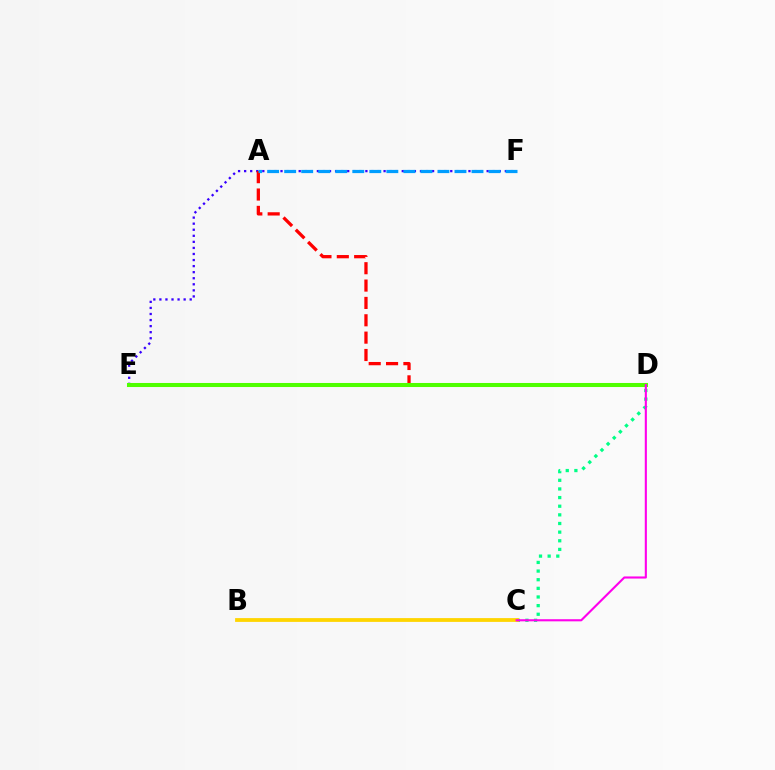{('C', 'D'): [{'color': '#00ff86', 'line_style': 'dotted', 'thickness': 2.35}, {'color': '#ff00ed', 'line_style': 'solid', 'thickness': 1.53}], ('E', 'F'): [{'color': '#3700ff', 'line_style': 'dotted', 'thickness': 1.65}], ('B', 'C'): [{'color': '#ffd500', 'line_style': 'solid', 'thickness': 2.73}], ('A', 'D'): [{'color': '#ff0000', 'line_style': 'dashed', 'thickness': 2.36}], ('A', 'F'): [{'color': '#009eff', 'line_style': 'dashed', 'thickness': 2.31}], ('D', 'E'): [{'color': '#4fff00', 'line_style': 'solid', 'thickness': 2.92}]}